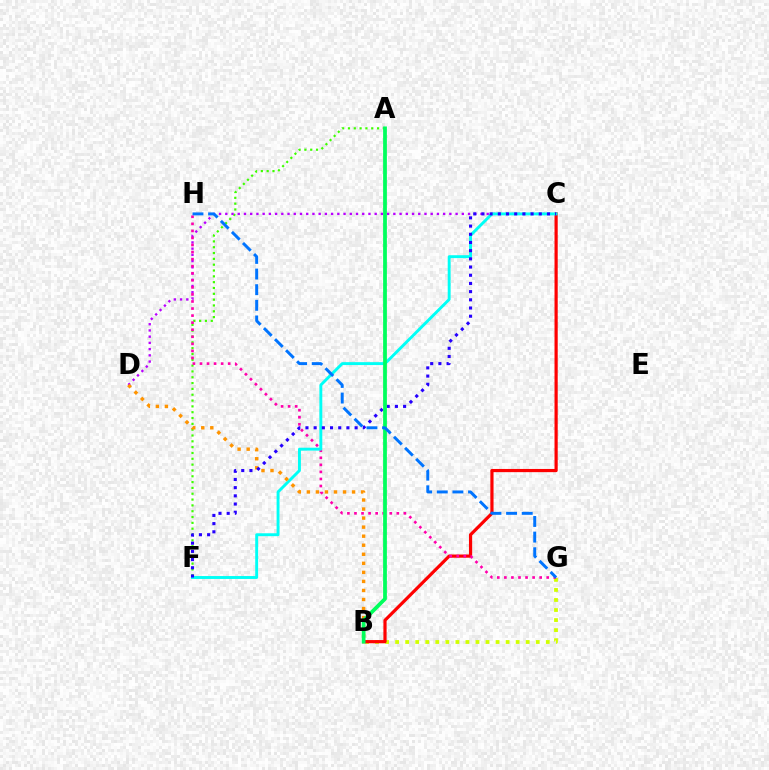{('A', 'F'): [{'color': '#3dff00', 'line_style': 'dotted', 'thickness': 1.58}], ('B', 'G'): [{'color': '#d1ff00', 'line_style': 'dotted', 'thickness': 2.73}], ('B', 'C'): [{'color': '#ff0000', 'line_style': 'solid', 'thickness': 2.3}], ('C', 'D'): [{'color': '#b900ff', 'line_style': 'dotted', 'thickness': 1.69}], ('G', 'H'): [{'color': '#ff00ac', 'line_style': 'dotted', 'thickness': 1.92}, {'color': '#0074ff', 'line_style': 'dashed', 'thickness': 2.12}], ('C', 'F'): [{'color': '#00fff6', 'line_style': 'solid', 'thickness': 2.09}, {'color': '#2500ff', 'line_style': 'dotted', 'thickness': 2.23}], ('B', 'D'): [{'color': '#ff9400', 'line_style': 'dotted', 'thickness': 2.46}], ('A', 'B'): [{'color': '#00ff5c', 'line_style': 'solid', 'thickness': 2.71}]}